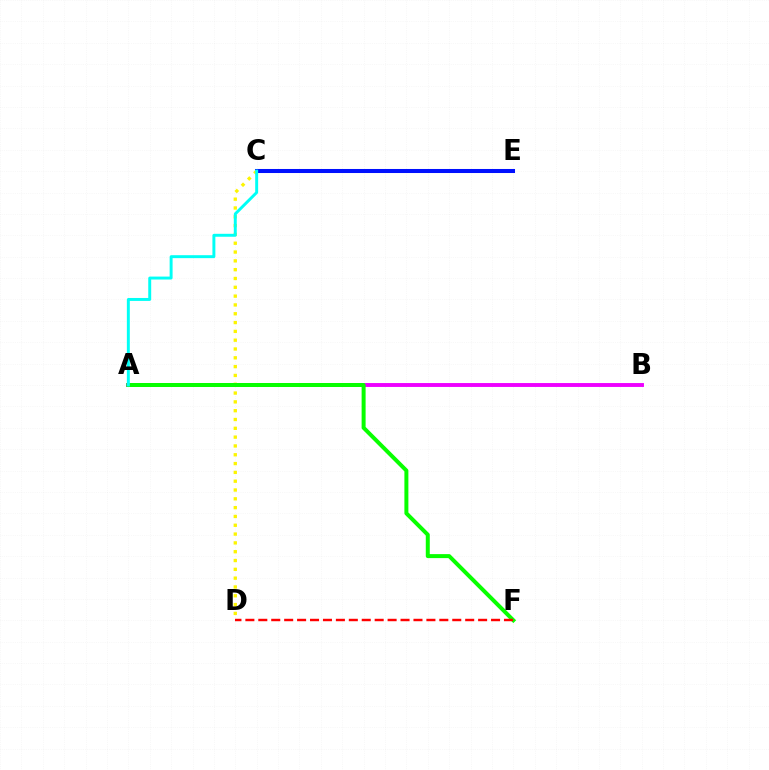{('C', 'E'): [{'color': '#0010ff', 'line_style': 'solid', 'thickness': 2.91}], ('C', 'D'): [{'color': '#fcf500', 'line_style': 'dotted', 'thickness': 2.39}], ('A', 'B'): [{'color': '#ee00ff', 'line_style': 'solid', 'thickness': 2.8}], ('A', 'F'): [{'color': '#08ff00', 'line_style': 'solid', 'thickness': 2.87}], ('A', 'C'): [{'color': '#00fff6', 'line_style': 'solid', 'thickness': 2.12}], ('D', 'F'): [{'color': '#ff0000', 'line_style': 'dashed', 'thickness': 1.76}]}